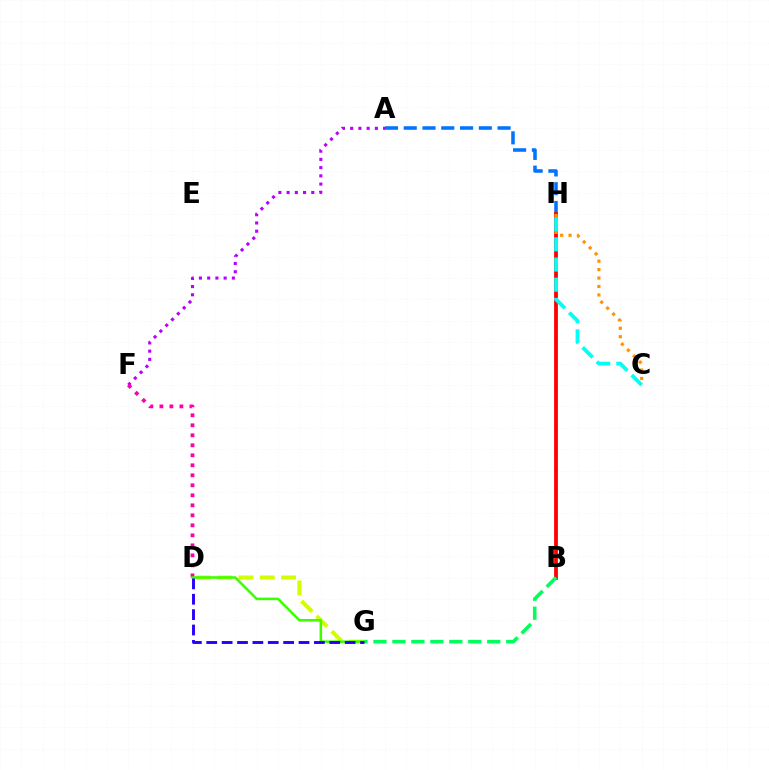{('A', 'H'): [{'color': '#0074ff', 'line_style': 'dashed', 'thickness': 2.55}], ('B', 'H'): [{'color': '#ff0000', 'line_style': 'solid', 'thickness': 2.72}], ('C', 'H'): [{'color': '#ff9400', 'line_style': 'dotted', 'thickness': 2.29}, {'color': '#00fff6', 'line_style': 'dashed', 'thickness': 2.74}], ('A', 'F'): [{'color': '#b900ff', 'line_style': 'dotted', 'thickness': 2.24}], ('B', 'G'): [{'color': '#00ff5c', 'line_style': 'dashed', 'thickness': 2.58}], ('D', 'G'): [{'color': '#d1ff00', 'line_style': 'dashed', 'thickness': 2.9}, {'color': '#3dff00', 'line_style': 'solid', 'thickness': 1.83}, {'color': '#2500ff', 'line_style': 'dashed', 'thickness': 2.09}], ('D', 'F'): [{'color': '#ff00ac', 'line_style': 'dotted', 'thickness': 2.72}]}